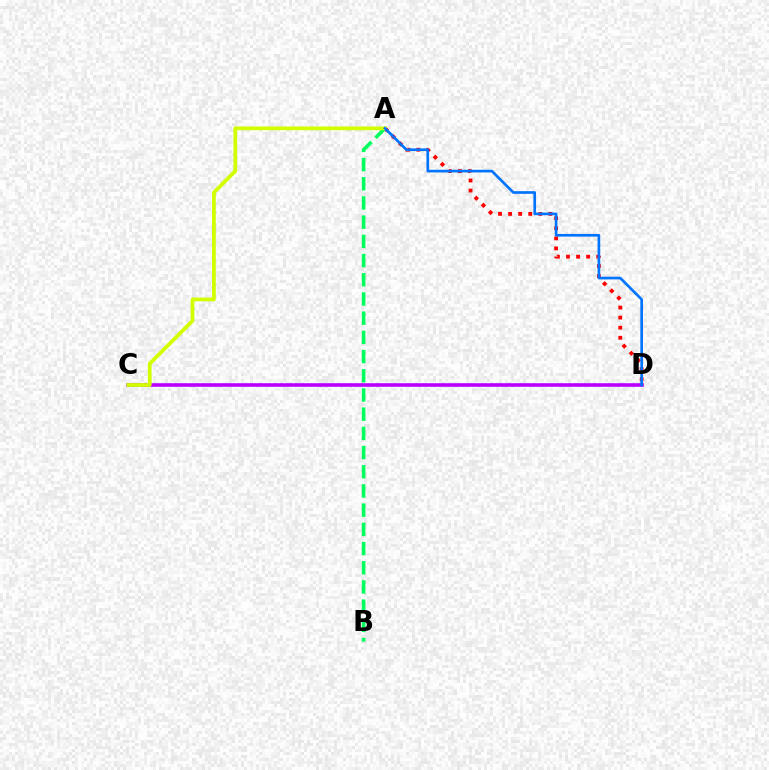{('A', 'D'): [{'color': '#ff0000', 'line_style': 'dotted', 'thickness': 2.74}, {'color': '#0074ff', 'line_style': 'solid', 'thickness': 1.92}], ('C', 'D'): [{'color': '#b900ff', 'line_style': 'solid', 'thickness': 2.59}], ('A', 'B'): [{'color': '#00ff5c', 'line_style': 'dashed', 'thickness': 2.61}], ('A', 'C'): [{'color': '#d1ff00', 'line_style': 'solid', 'thickness': 2.71}]}